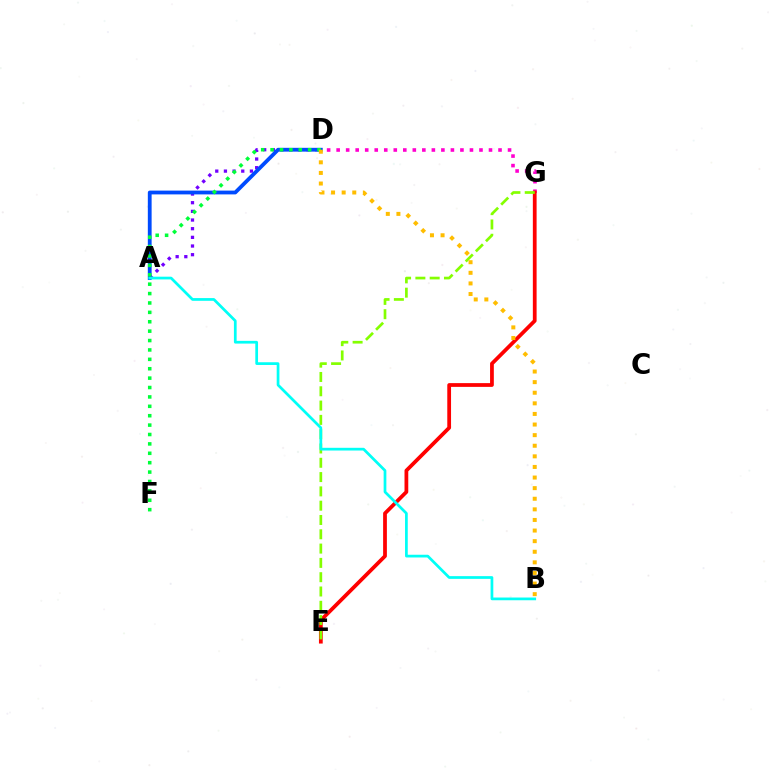{('D', 'G'): [{'color': '#ff00cf', 'line_style': 'dotted', 'thickness': 2.59}], ('A', 'D'): [{'color': '#7200ff', 'line_style': 'dotted', 'thickness': 2.35}, {'color': '#004bff', 'line_style': 'solid', 'thickness': 2.73}], ('E', 'G'): [{'color': '#ff0000', 'line_style': 'solid', 'thickness': 2.71}, {'color': '#84ff00', 'line_style': 'dashed', 'thickness': 1.94}], ('A', 'B'): [{'color': '#00fff6', 'line_style': 'solid', 'thickness': 1.96}], ('D', 'F'): [{'color': '#00ff39', 'line_style': 'dotted', 'thickness': 2.55}], ('B', 'D'): [{'color': '#ffbd00', 'line_style': 'dotted', 'thickness': 2.88}]}